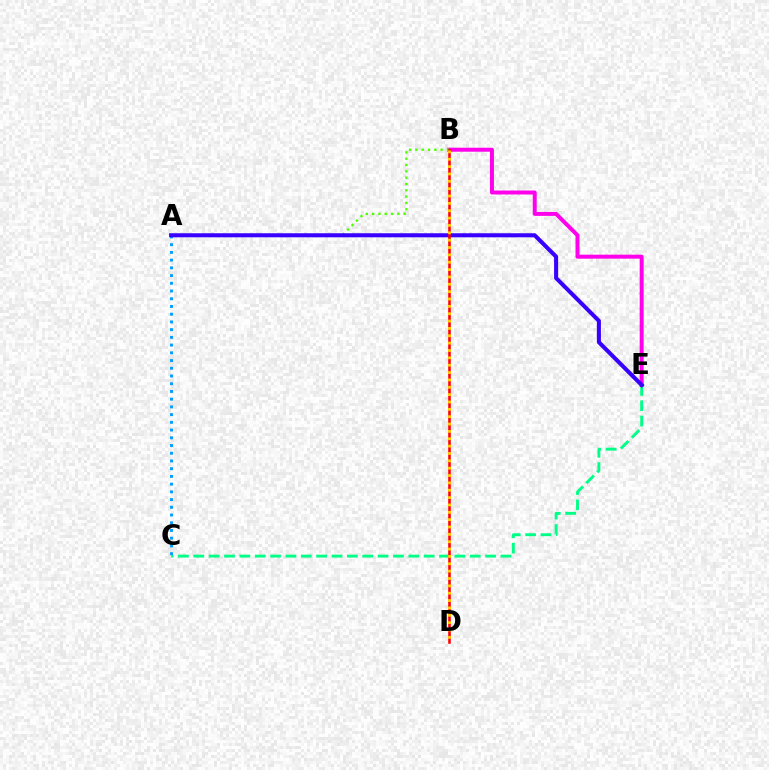{('C', 'E'): [{'color': '#00ff86', 'line_style': 'dashed', 'thickness': 2.09}], ('B', 'E'): [{'color': '#ff00ed', 'line_style': 'solid', 'thickness': 2.87}], ('A', 'C'): [{'color': '#009eff', 'line_style': 'dotted', 'thickness': 2.1}], ('A', 'B'): [{'color': '#4fff00', 'line_style': 'dotted', 'thickness': 1.72}], ('A', 'E'): [{'color': '#3700ff', 'line_style': 'solid', 'thickness': 2.92}], ('B', 'D'): [{'color': '#ff0000', 'line_style': 'solid', 'thickness': 1.85}, {'color': '#ffd500', 'line_style': 'dotted', 'thickness': 2.0}]}